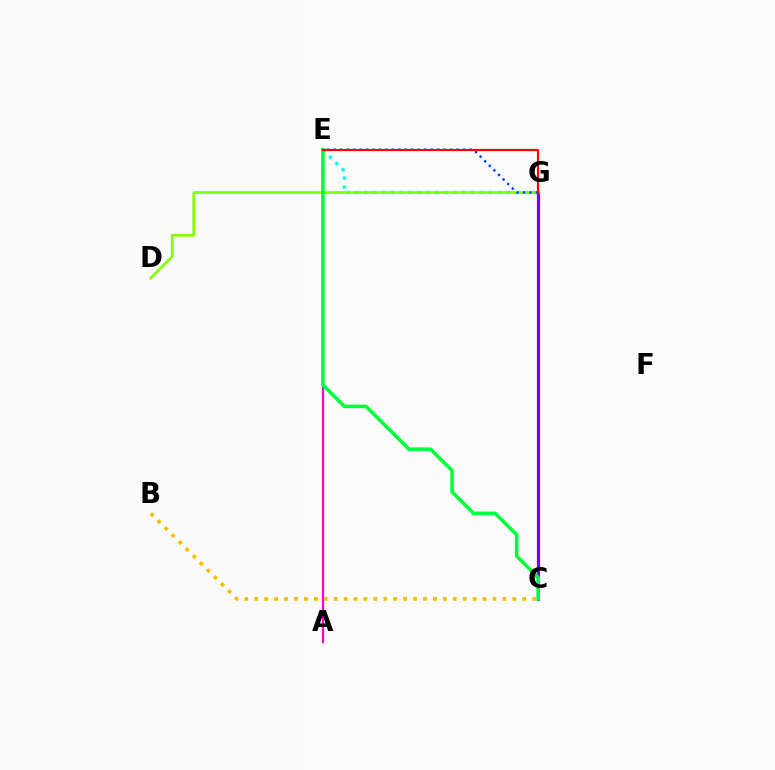{('E', 'G'): [{'color': '#00fff6', 'line_style': 'dotted', 'thickness': 2.42}, {'color': '#004bff', 'line_style': 'dotted', 'thickness': 1.76}, {'color': '#ff0000', 'line_style': 'solid', 'thickness': 1.57}], ('C', 'G'): [{'color': '#7200ff', 'line_style': 'solid', 'thickness': 2.29}], ('D', 'G'): [{'color': '#84ff00', 'line_style': 'solid', 'thickness': 1.95}], ('A', 'E'): [{'color': '#ff00cf', 'line_style': 'solid', 'thickness': 1.6}], ('C', 'E'): [{'color': '#00ff39', 'line_style': 'solid', 'thickness': 2.56}], ('B', 'C'): [{'color': '#ffbd00', 'line_style': 'dotted', 'thickness': 2.7}]}